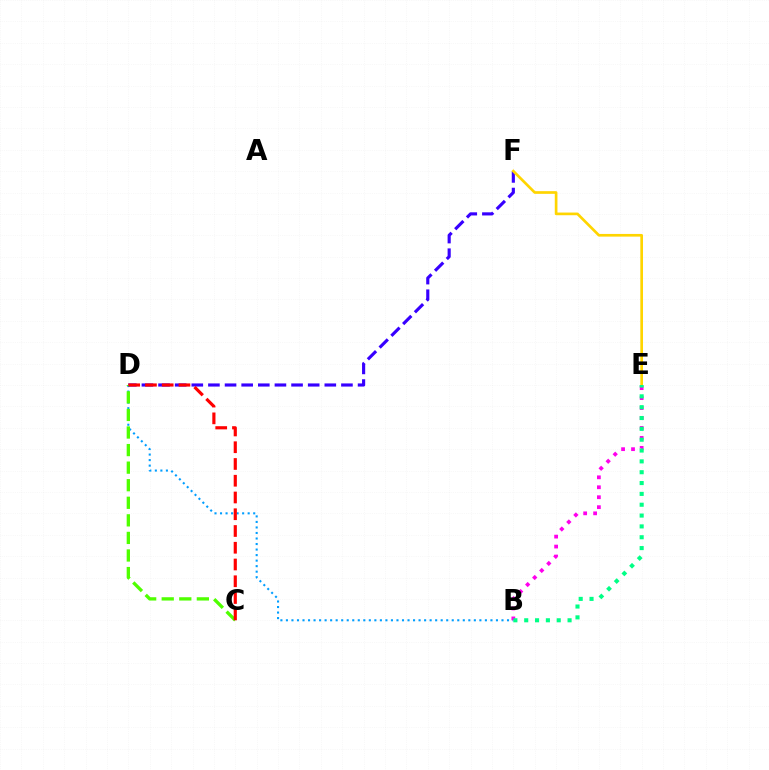{('D', 'F'): [{'color': '#3700ff', 'line_style': 'dashed', 'thickness': 2.26}], ('E', 'F'): [{'color': '#ffd500', 'line_style': 'solid', 'thickness': 1.93}], ('B', 'D'): [{'color': '#009eff', 'line_style': 'dotted', 'thickness': 1.5}], ('B', 'E'): [{'color': '#ff00ed', 'line_style': 'dotted', 'thickness': 2.7}, {'color': '#00ff86', 'line_style': 'dotted', 'thickness': 2.94}], ('C', 'D'): [{'color': '#4fff00', 'line_style': 'dashed', 'thickness': 2.39}, {'color': '#ff0000', 'line_style': 'dashed', 'thickness': 2.28}]}